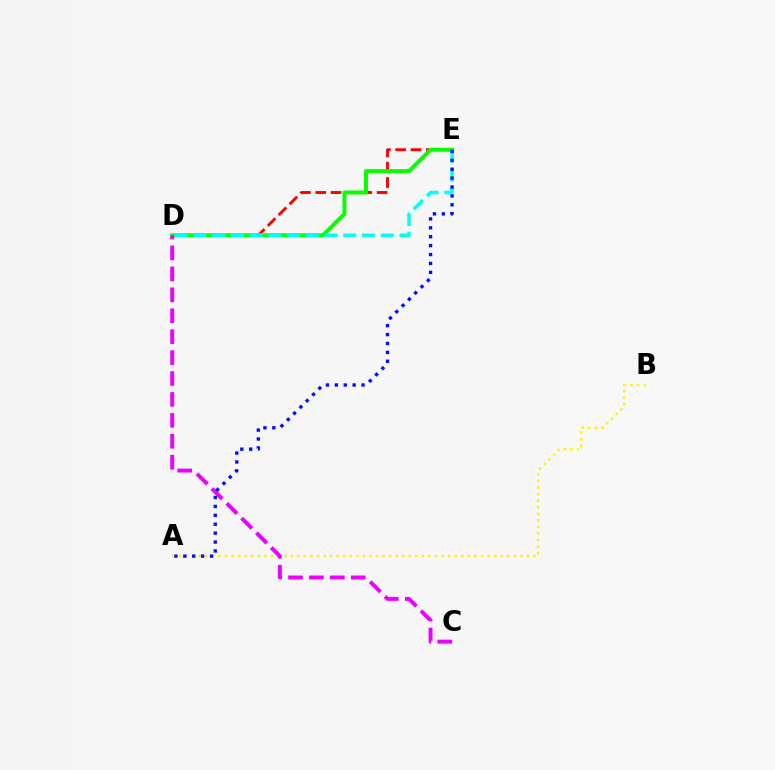{('A', 'B'): [{'color': '#fcf500', 'line_style': 'dotted', 'thickness': 1.78}], ('D', 'E'): [{'color': '#ff0000', 'line_style': 'dashed', 'thickness': 2.08}, {'color': '#08ff00', 'line_style': 'solid', 'thickness': 2.87}, {'color': '#00fff6', 'line_style': 'dashed', 'thickness': 2.55}], ('C', 'D'): [{'color': '#ee00ff', 'line_style': 'dashed', 'thickness': 2.84}], ('A', 'E'): [{'color': '#0010ff', 'line_style': 'dotted', 'thickness': 2.42}]}